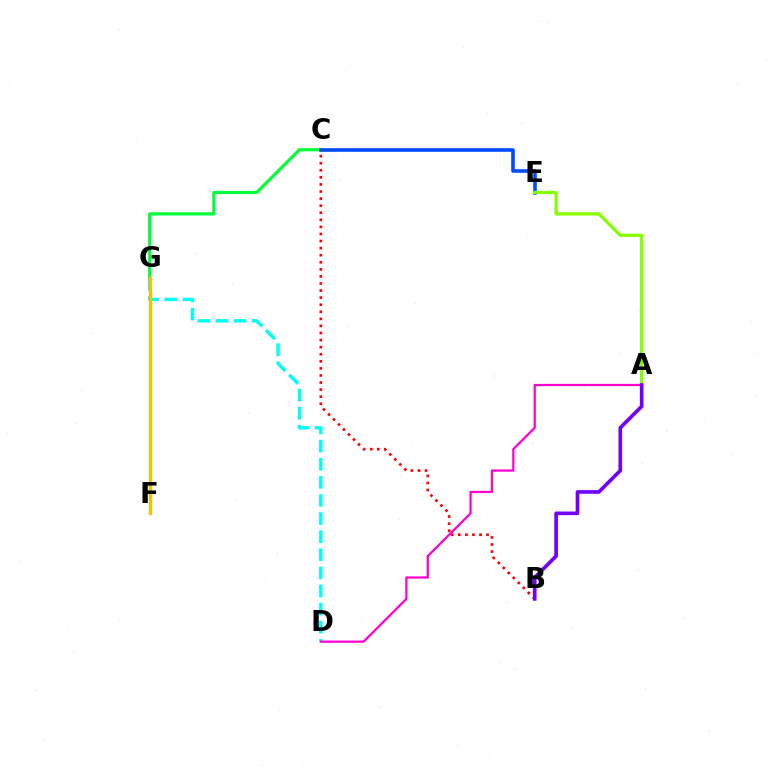{('C', 'G'): [{'color': '#00ff39', 'line_style': 'solid', 'thickness': 2.29}], ('D', 'G'): [{'color': '#00fff6', 'line_style': 'dashed', 'thickness': 2.46}], ('F', 'G'): [{'color': '#ffbd00', 'line_style': 'solid', 'thickness': 2.35}], ('C', 'E'): [{'color': '#004bff', 'line_style': 'solid', 'thickness': 2.59}], ('A', 'E'): [{'color': '#84ff00', 'line_style': 'solid', 'thickness': 2.35}], ('B', 'C'): [{'color': '#ff0000', 'line_style': 'dotted', 'thickness': 1.92}], ('A', 'D'): [{'color': '#ff00cf', 'line_style': 'solid', 'thickness': 1.61}], ('A', 'B'): [{'color': '#7200ff', 'line_style': 'solid', 'thickness': 2.64}]}